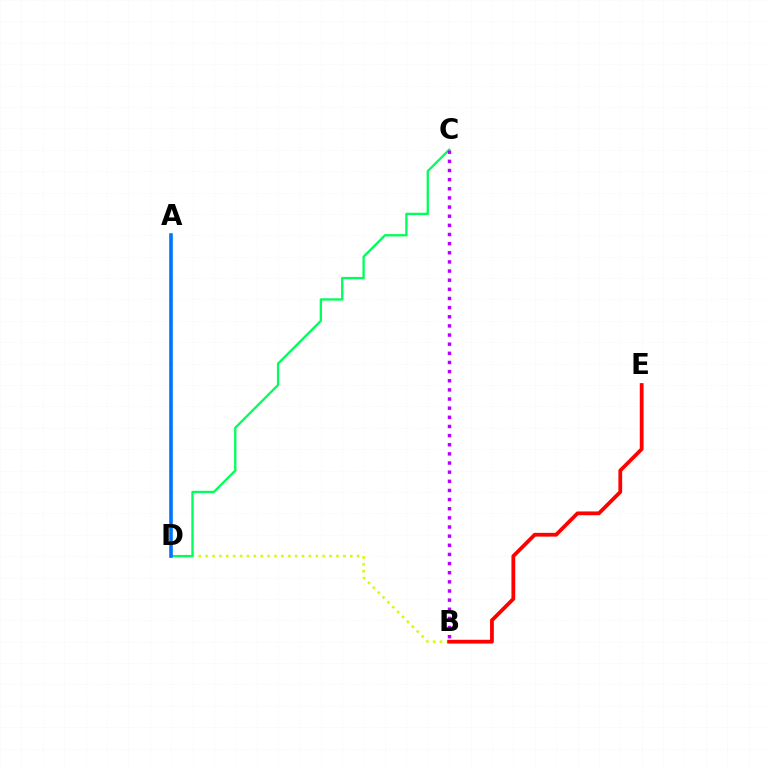{('B', 'D'): [{'color': '#d1ff00', 'line_style': 'dotted', 'thickness': 1.87}], ('C', 'D'): [{'color': '#00ff5c', 'line_style': 'solid', 'thickness': 1.67}], ('A', 'D'): [{'color': '#0074ff', 'line_style': 'solid', 'thickness': 2.59}], ('B', 'E'): [{'color': '#ff0000', 'line_style': 'solid', 'thickness': 2.72}], ('B', 'C'): [{'color': '#b900ff', 'line_style': 'dotted', 'thickness': 2.48}]}